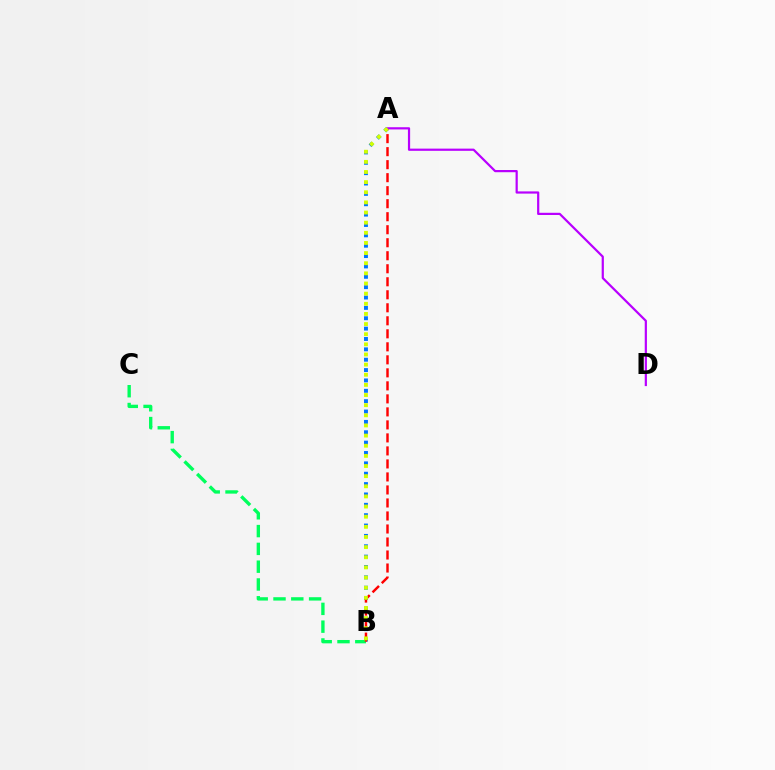{('A', 'B'): [{'color': '#0074ff', 'line_style': 'dotted', 'thickness': 2.82}, {'color': '#ff0000', 'line_style': 'dashed', 'thickness': 1.77}, {'color': '#d1ff00', 'line_style': 'dotted', 'thickness': 2.75}], ('B', 'C'): [{'color': '#00ff5c', 'line_style': 'dashed', 'thickness': 2.42}], ('A', 'D'): [{'color': '#b900ff', 'line_style': 'solid', 'thickness': 1.59}]}